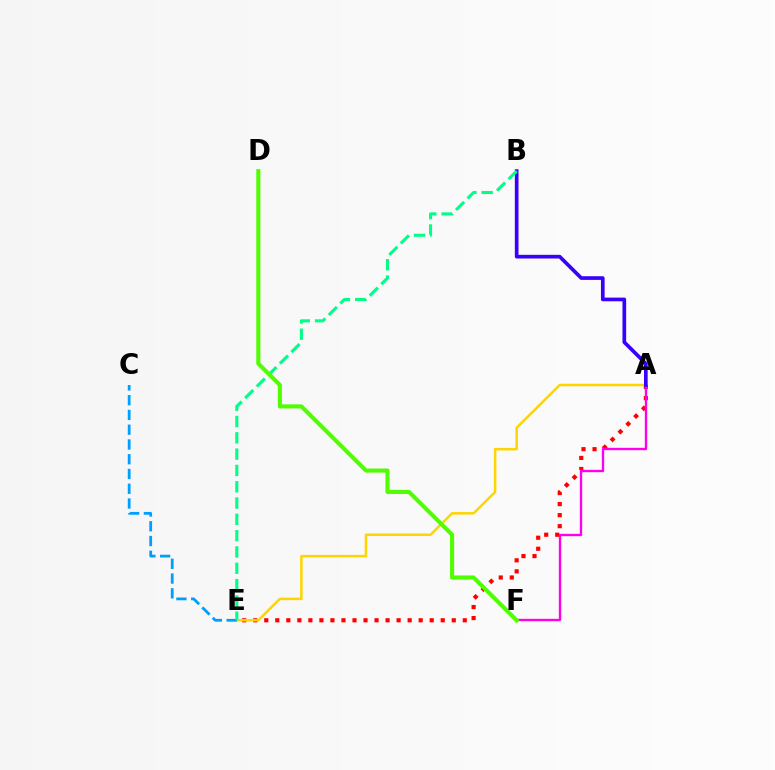{('A', 'E'): [{'color': '#ff0000', 'line_style': 'dotted', 'thickness': 3.0}, {'color': '#ffd500', 'line_style': 'solid', 'thickness': 1.81}], ('A', 'F'): [{'color': '#ff00ed', 'line_style': 'solid', 'thickness': 1.69}], ('C', 'E'): [{'color': '#009eff', 'line_style': 'dashed', 'thickness': 2.01}], ('A', 'B'): [{'color': '#3700ff', 'line_style': 'solid', 'thickness': 2.65}], ('B', 'E'): [{'color': '#00ff86', 'line_style': 'dashed', 'thickness': 2.22}], ('D', 'F'): [{'color': '#4fff00', 'line_style': 'solid', 'thickness': 2.93}]}